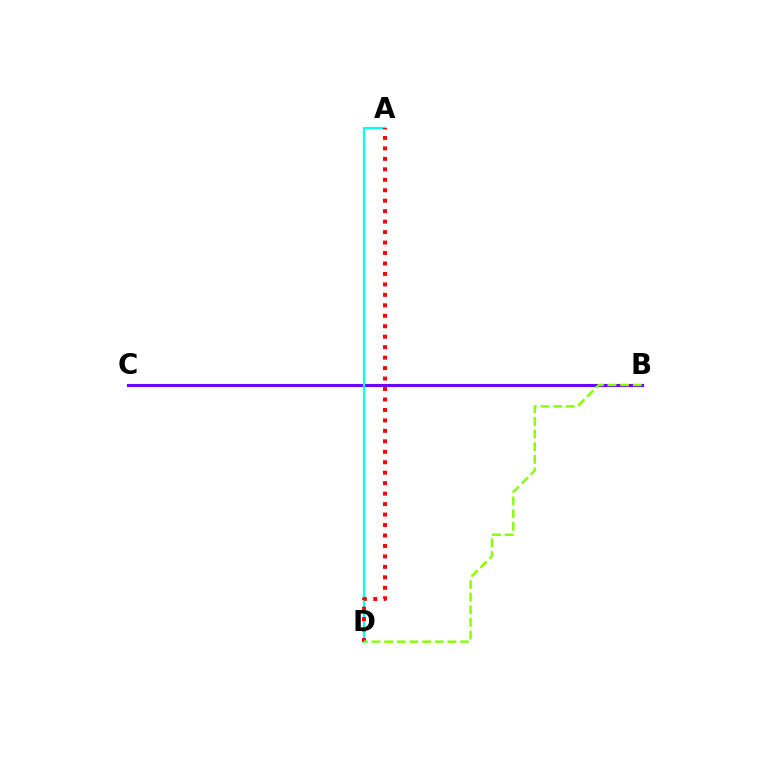{('B', 'C'): [{'color': '#7200ff', 'line_style': 'solid', 'thickness': 2.25}], ('A', 'D'): [{'color': '#00fff6', 'line_style': 'solid', 'thickness': 1.59}, {'color': '#ff0000', 'line_style': 'dotted', 'thickness': 2.84}], ('B', 'D'): [{'color': '#84ff00', 'line_style': 'dashed', 'thickness': 1.72}]}